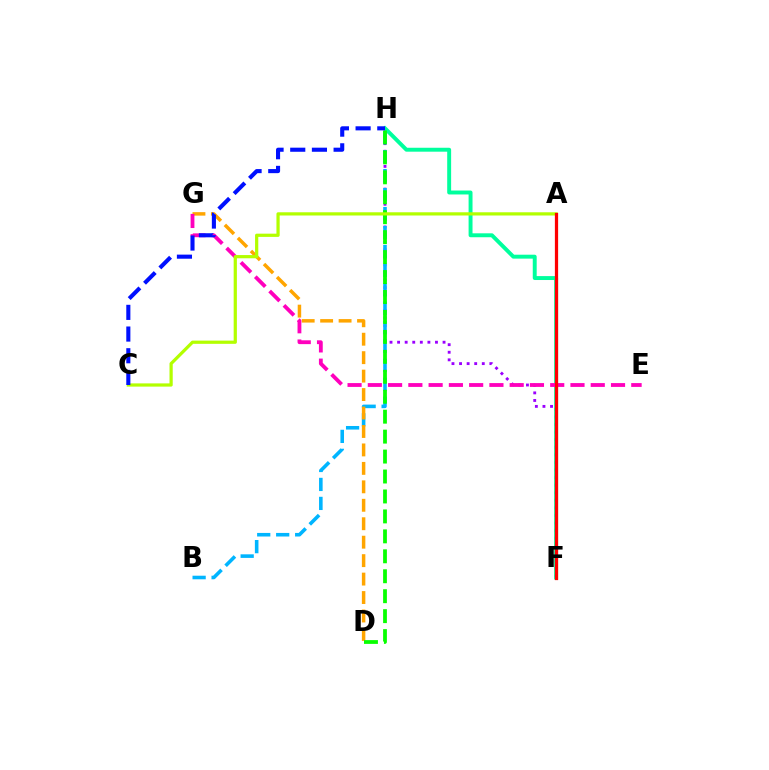{('F', 'H'): [{'color': '#9b00ff', 'line_style': 'dotted', 'thickness': 2.06}, {'color': '#00ff9d', 'line_style': 'solid', 'thickness': 2.83}], ('B', 'H'): [{'color': '#00b5ff', 'line_style': 'dashed', 'thickness': 2.58}], ('D', 'G'): [{'color': '#ffa500', 'line_style': 'dashed', 'thickness': 2.51}], ('E', 'G'): [{'color': '#ff00bd', 'line_style': 'dashed', 'thickness': 2.75}], ('D', 'H'): [{'color': '#08ff00', 'line_style': 'dashed', 'thickness': 2.71}], ('A', 'C'): [{'color': '#b3ff00', 'line_style': 'solid', 'thickness': 2.32}], ('A', 'F'): [{'color': '#ff0000', 'line_style': 'solid', 'thickness': 2.33}], ('C', 'H'): [{'color': '#0010ff', 'line_style': 'dashed', 'thickness': 2.95}]}